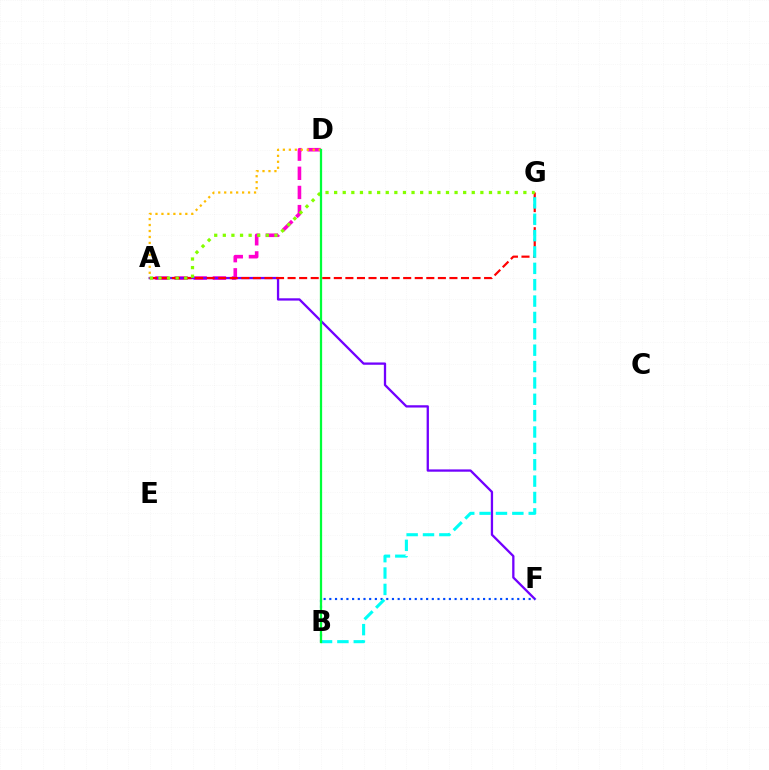{('A', 'D'): [{'color': '#ff00cf', 'line_style': 'dashed', 'thickness': 2.6}, {'color': '#ffbd00', 'line_style': 'dotted', 'thickness': 1.62}], ('A', 'F'): [{'color': '#7200ff', 'line_style': 'solid', 'thickness': 1.65}], ('B', 'F'): [{'color': '#004bff', 'line_style': 'dotted', 'thickness': 1.55}], ('A', 'G'): [{'color': '#ff0000', 'line_style': 'dashed', 'thickness': 1.57}, {'color': '#84ff00', 'line_style': 'dotted', 'thickness': 2.34}], ('B', 'G'): [{'color': '#00fff6', 'line_style': 'dashed', 'thickness': 2.22}], ('B', 'D'): [{'color': '#00ff39', 'line_style': 'solid', 'thickness': 1.63}]}